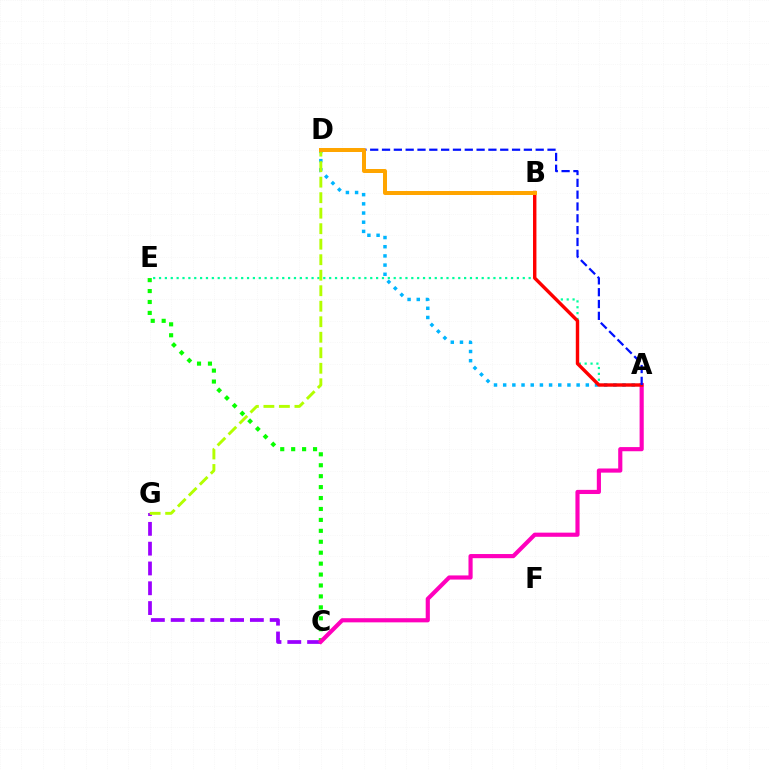{('C', 'G'): [{'color': '#9b00ff', 'line_style': 'dashed', 'thickness': 2.69}], ('A', 'E'): [{'color': '#00ff9d', 'line_style': 'dotted', 'thickness': 1.59}], ('C', 'E'): [{'color': '#08ff00', 'line_style': 'dotted', 'thickness': 2.97}], ('A', 'D'): [{'color': '#00b5ff', 'line_style': 'dotted', 'thickness': 2.49}, {'color': '#0010ff', 'line_style': 'dashed', 'thickness': 1.61}], ('A', 'C'): [{'color': '#ff00bd', 'line_style': 'solid', 'thickness': 2.99}], ('A', 'B'): [{'color': '#ff0000', 'line_style': 'solid', 'thickness': 2.46}], ('D', 'G'): [{'color': '#b3ff00', 'line_style': 'dashed', 'thickness': 2.11}], ('B', 'D'): [{'color': '#ffa500', 'line_style': 'solid', 'thickness': 2.88}]}